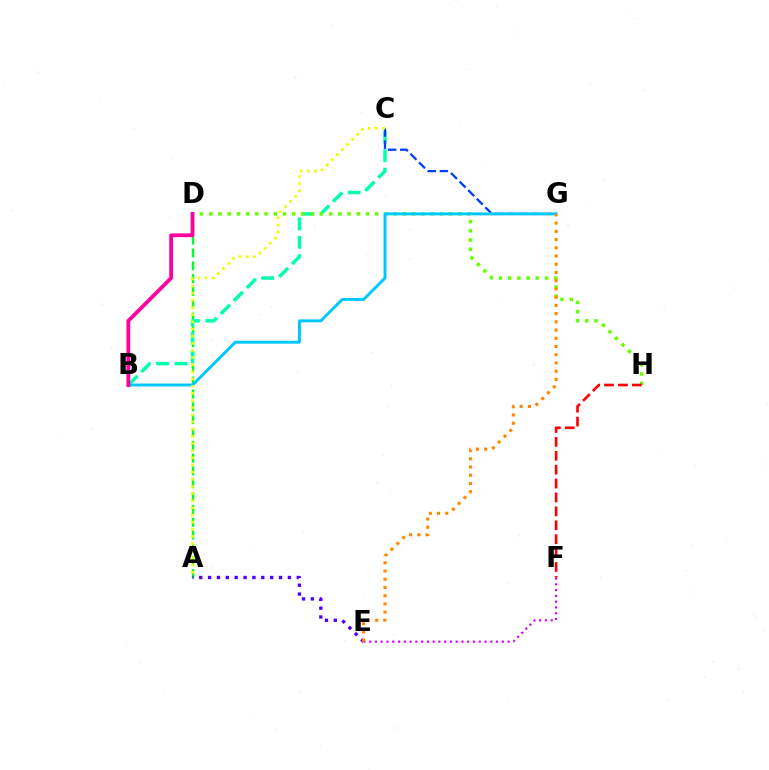{('E', 'F'): [{'color': '#d600ff', 'line_style': 'dotted', 'thickness': 1.57}], ('A', 'D'): [{'color': '#00ff27', 'line_style': 'dashed', 'thickness': 1.74}], ('B', 'C'): [{'color': '#00ffaf', 'line_style': 'dashed', 'thickness': 2.5}], ('D', 'H'): [{'color': '#66ff00', 'line_style': 'dotted', 'thickness': 2.51}], ('C', 'G'): [{'color': '#003fff', 'line_style': 'dashed', 'thickness': 1.65}], ('B', 'G'): [{'color': '#00c7ff', 'line_style': 'solid', 'thickness': 2.11}], ('A', 'E'): [{'color': '#4f00ff', 'line_style': 'dotted', 'thickness': 2.41}], ('B', 'D'): [{'color': '#ff00a0', 'line_style': 'solid', 'thickness': 2.73}], ('A', 'C'): [{'color': '#eeff00', 'line_style': 'dotted', 'thickness': 1.94}], ('F', 'H'): [{'color': '#ff0000', 'line_style': 'dashed', 'thickness': 1.89}], ('E', 'G'): [{'color': '#ff8800', 'line_style': 'dotted', 'thickness': 2.24}]}